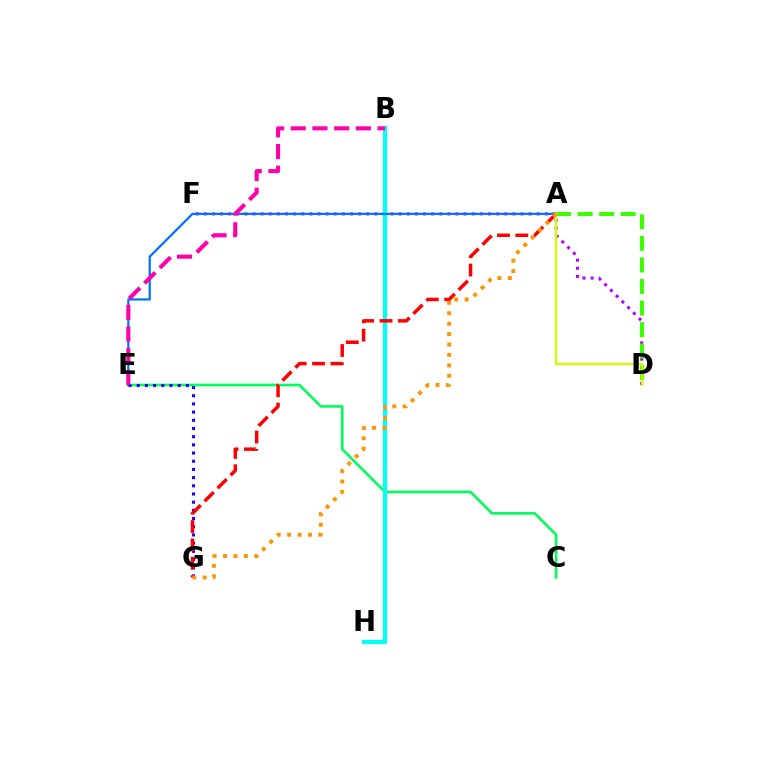{('C', 'E'): [{'color': '#00ff5c', 'line_style': 'solid', 'thickness': 1.88}], ('D', 'F'): [{'color': '#b900ff', 'line_style': 'dotted', 'thickness': 2.21}], ('B', 'H'): [{'color': '#00fff6', 'line_style': 'solid', 'thickness': 2.99}], ('A', 'E'): [{'color': '#0074ff', 'line_style': 'solid', 'thickness': 1.61}], ('E', 'G'): [{'color': '#2500ff', 'line_style': 'dotted', 'thickness': 2.22}], ('A', 'D'): [{'color': '#3dff00', 'line_style': 'dashed', 'thickness': 2.93}, {'color': '#d1ff00', 'line_style': 'solid', 'thickness': 1.66}], ('B', 'E'): [{'color': '#ff00ac', 'line_style': 'dashed', 'thickness': 2.95}], ('A', 'G'): [{'color': '#ff0000', 'line_style': 'dashed', 'thickness': 2.5}, {'color': '#ff9400', 'line_style': 'dotted', 'thickness': 2.83}]}